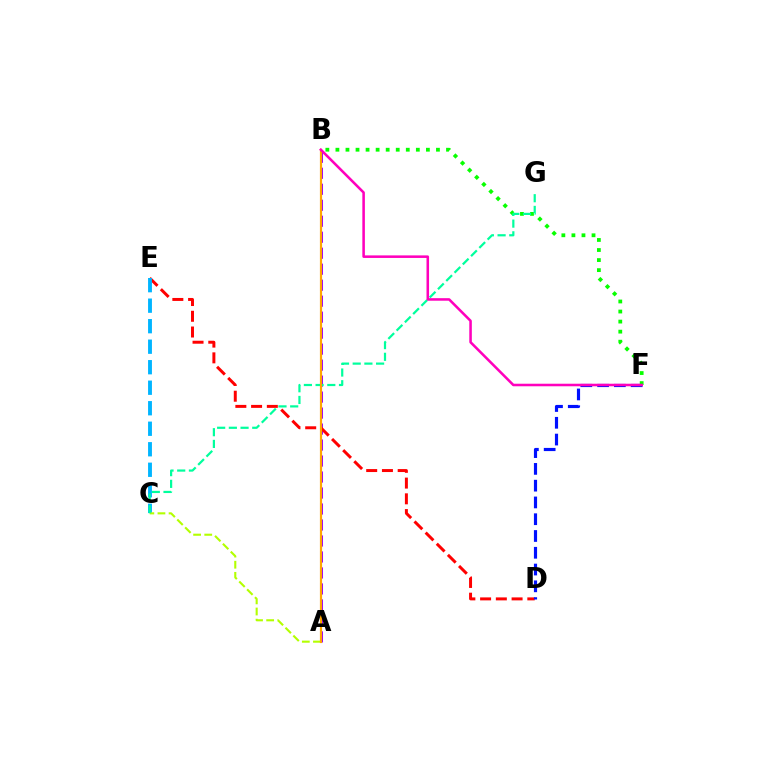{('A', 'B'): [{'color': '#9b00ff', 'line_style': 'dashed', 'thickness': 2.17}, {'color': '#ffa500', 'line_style': 'solid', 'thickness': 1.57}], ('D', 'E'): [{'color': '#ff0000', 'line_style': 'dashed', 'thickness': 2.14}], ('D', 'F'): [{'color': '#0010ff', 'line_style': 'dashed', 'thickness': 2.28}], ('C', 'E'): [{'color': '#00b5ff', 'line_style': 'dashed', 'thickness': 2.79}], ('A', 'C'): [{'color': '#b3ff00', 'line_style': 'dashed', 'thickness': 1.51}], ('B', 'F'): [{'color': '#08ff00', 'line_style': 'dotted', 'thickness': 2.73}, {'color': '#ff00bd', 'line_style': 'solid', 'thickness': 1.84}], ('C', 'G'): [{'color': '#00ff9d', 'line_style': 'dashed', 'thickness': 1.59}]}